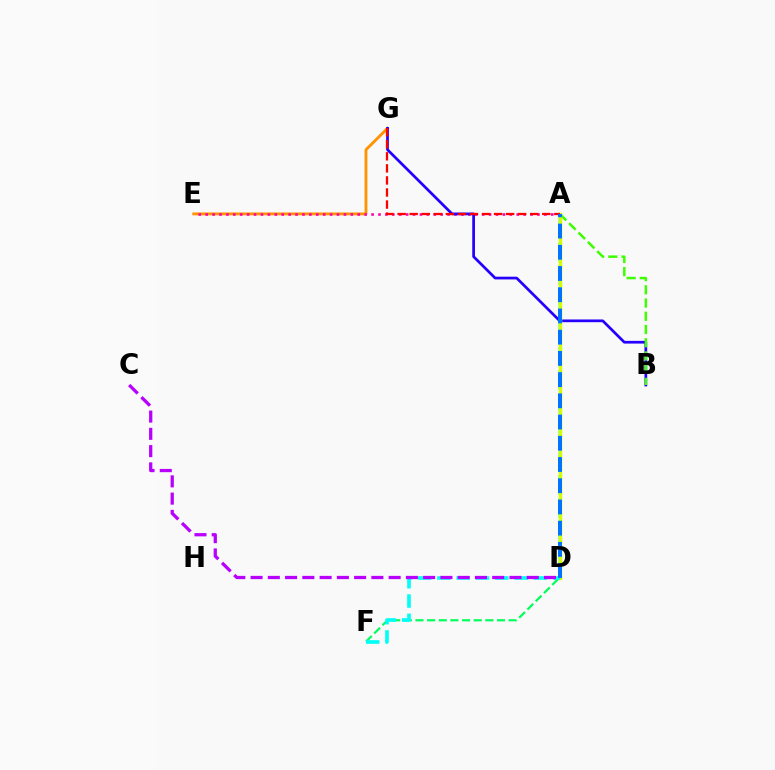{('E', 'G'): [{'color': '#ff9400', 'line_style': 'solid', 'thickness': 2.06}], ('A', 'E'): [{'color': '#ff00ac', 'line_style': 'dotted', 'thickness': 1.88}], ('A', 'F'): [{'color': '#00ff5c', 'line_style': 'dashed', 'thickness': 1.58}], ('B', 'G'): [{'color': '#2500ff', 'line_style': 'solid', 'thickness': 1.96}], ('A', 'B'): [{'color': '#3dff00', 'line_style': 'dashed', 'thickness': 1.8}], ('A', 'D'): [{'color': '#d1ff00', 'line_style': 'solid', 'thickness': 2.49}, {'color': '#0074ff', 'line_style': 'dashed', 'thickness': 2.88}], ('A', 'G'): [{'color': '#ff0000', 'line_style': 'dashed', 'thickness': 1.64}], ('D', 'F'): [{'color': '#00fff6', 'line_style': 'dashed', 'thickness': 2.62}], ('C', 'D'): [{'color': '#b900ff', 'line_style': 'dashed', 'thickness': 2.34}]}